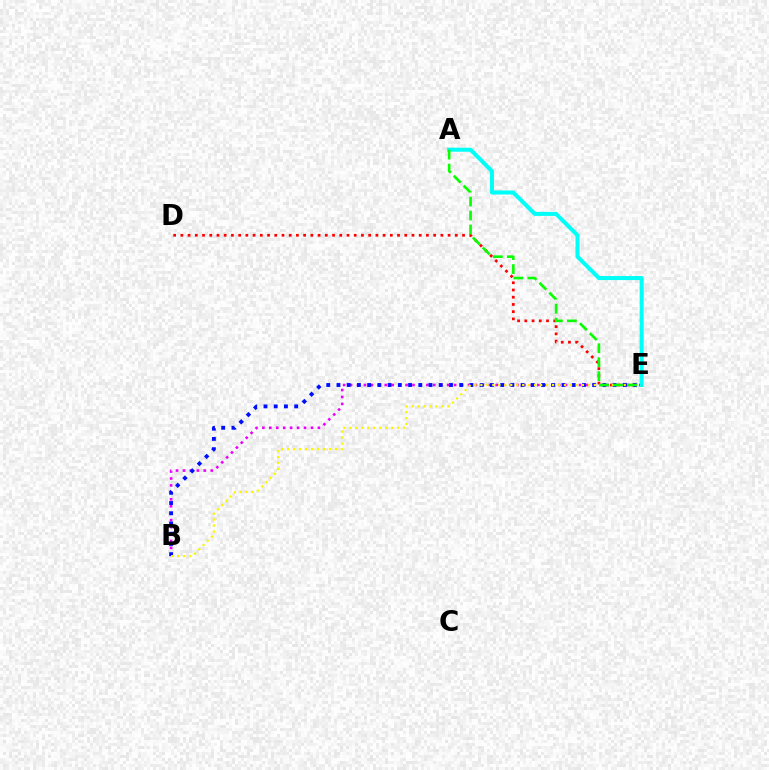{('D', 'E'): [{'color': '#ff0000', 'line_style': 'dotted', 'thickness': 1.96}], ('B', 'E'): [{'color': '#ee00ff', 'line_style': 'dotted', 'thickness': 1.88}, {'color': '#0010ff', 'line_style': 'dotted', 'thickness': 2.78}, {'color': '#fcf500', 'line_style': 'dotted', 'thickness': 1.62}], ('A', 'E'): [{'color': '#00fff6', 'line_style': 'solid', 'thickness': 2.9}, {'color': '#08ff00', 'line_style': 'dashed', 'thickness': 1.9}]}